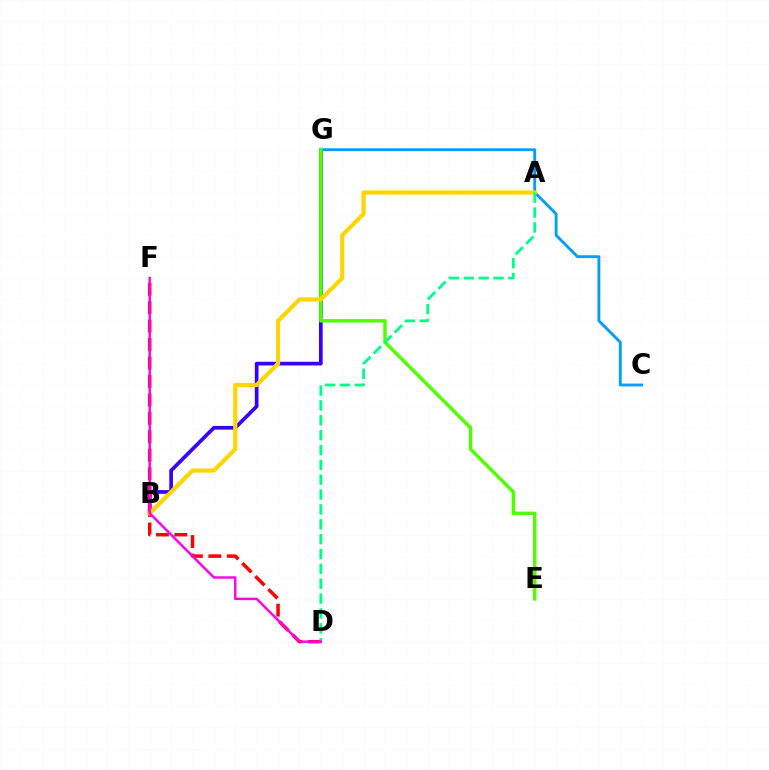{('B', 'G'): [{'color': '#3700ff', 'line_style': 'solid', 'thickness': 2.66}], ('C', 'G'): [{'color': '#009eff', 'line_style': 'solid', 'thickness': 2.06}], ('D', 'F'): [{'color': '#ff0000', 'line_style': 'dashed', 'thickness': 2.51}, {'color': '#ff00ed', 'line_style': 'solid', 'thickness': 1.76}], ('E', 'G'): [{'color': '#4fff00', 'line_style': 'solid', 'thickness': 2.49}], ('A', 'B'): [{'color': '#ffd500', 'line_style': 'solid', 'thickness': 2.98}], ('A', 'D'): [{'color': '#00ff86', 'line_style': 'dashed', 'thickness': 2.02}]}